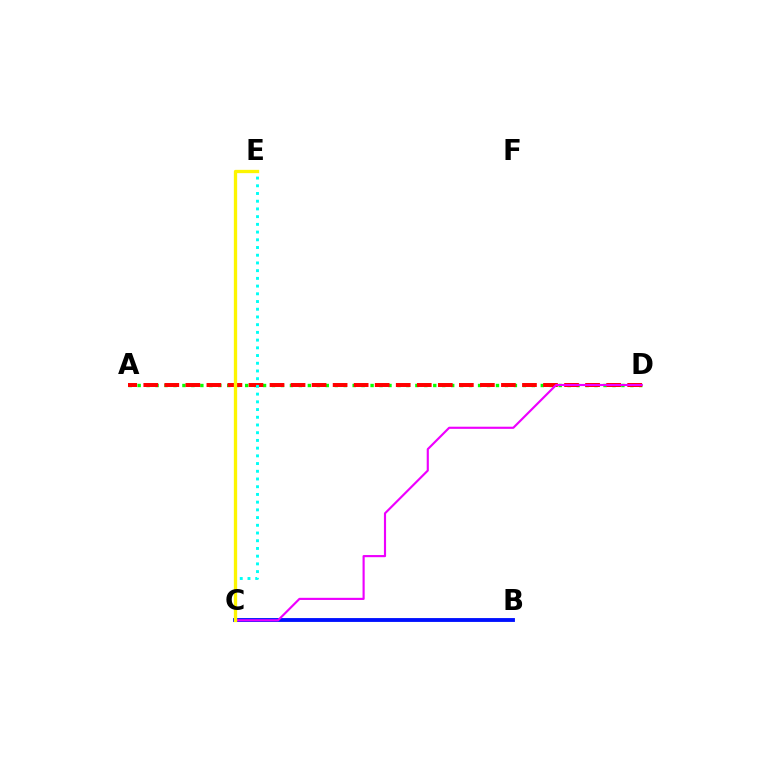{('A', 'D'): [{'color': '#08ff00', 'line_style': 'dotted', 'thickness': 2.43}, {'color': '#ff0000', 'line_style': 'dashed', 'thickness': 2.86}], ('C', 'E'): [{'color': '#00fff6', 'line_style': 'dotted', 'thickness': 2.1}, {'color': '#fcf500', 'line_style': 'solid', 'thickness': 2.38}], ('B', 'C'): [{'color': '#0010ff', 'line_style': 'solid', 'thickness': 2.77}], ('C', 'D'): [{'color': '#ee00ff', 'line_style': 'solid', 'thickness': 1.54}]}